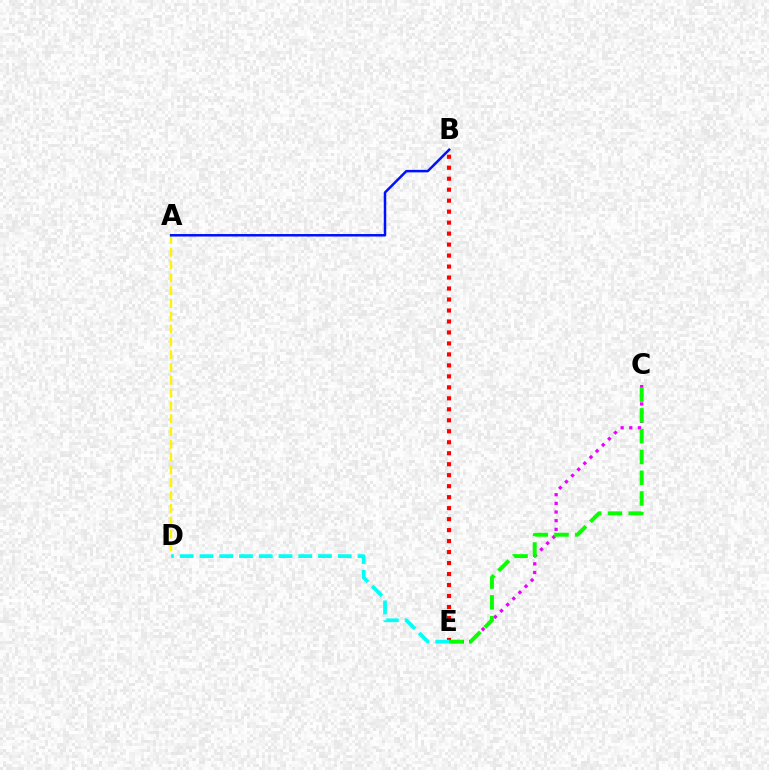{('B', 'E'): [{'color': '#ff0000', 'line_style': 'dotted', 'thickness': 2.98}], ('A', 'D'): [{'color': '#fcf500', 'line_style': 'dashed', 'thickness': 1.74}], ('C', 'E'): [{'color': '#ee00ff', 'line_style': 'dotted', 'thickness': 2.36}, {'color': '#08ff00', 'line_style': 'dashed', 'thickness': 2.82}], ('D', 'E'): [{'color': '#00fff6', 'line_style': 'dashed', 'thickness': 2.68}], ('A', 'B'): [{'color': '#0010ff', 'line_style': 'solid', 'thickness': 1.8}]}